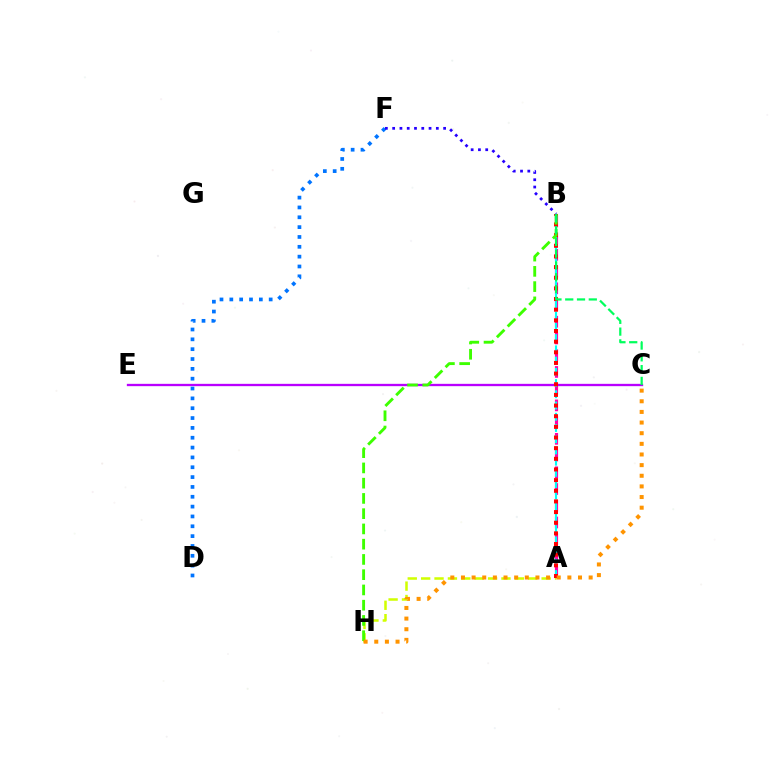{('A', 'B'): [{'color': '#ff00ac', 'line_style': 'dashed', 'thickness': 2.27}, {'color': '#00fff6', 'line_style': 'dashed', 'thickness': 1.53}, {'color': '#ff0000', 'line_style': 'dotted', 'thickness': 2.89}], ('A', 'H'): [{'color': '#d1ff00', 'line_style': 'dashed', 'thickness': 1.82}], ('C', 'E'): [{'color': '#b900ff', 'line_style': 'solid', 'thickness': 1.67}], ('D', 'F'): [{'color': '#0074ff', 'line_style': 'dotted', 'thickness': 2.67}], ('B', 'H'): [{'color': '#3dff00', 'line_style': 'dashed', 'thickness': 2.07}], ('B', 'F'): [{'color': '#2500ff', 'line_style': 'dotted', 'thickness': 1.98}], ('C', 'H'): [{'color': '#ff9400', 'line_style': 'dotted', 'thickness': 2.89}], ('B', 'C'): [{'color': '#00ff5c', 'line_style': 'dashed', 'thickness': 1.6}]}